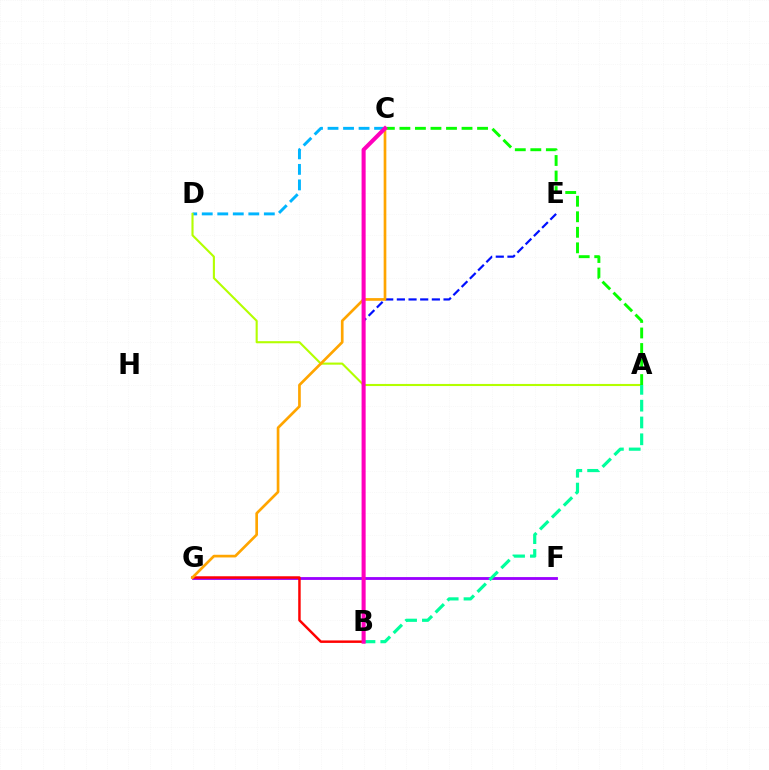{('F', 'G'): [{'color': '#9b00ff', 'line_style': 'solid', 'thickness': 2.03}], ('B', 'G'): [{'color': '#ff0000', 'line_style': 'solid', 'thickness': 1.77}], ('C', 'D'): [{'color': '#00b5ff', 'line_style': 'dashed', 'thickness': 2.11}], ('B', 'E'): [{'color': '#0010ff', 'line_style': 'dashed', 'thickness': 1.58}], ('A', 'D'): [{'color': '#b3ff00', 'line_style': 'solid', 'thickness': 1.52}], ('A', 'B'): [{'color': '#00ff9d', 'line_style': 'dashed', 'thickness': 2.28}], ('A', 'C'): [{'color': '#08ff00', 'line_style': 'dashed', 'thickness': 2.11}], ('C', 'G'): [{'color': '#ffa500', 'line_style': 'solid', 'thickness': 1.93}], ('B', 'C'): [{'color': '#ff00bd', 'line_style': 'solid', 'thickness': 2.92}]}